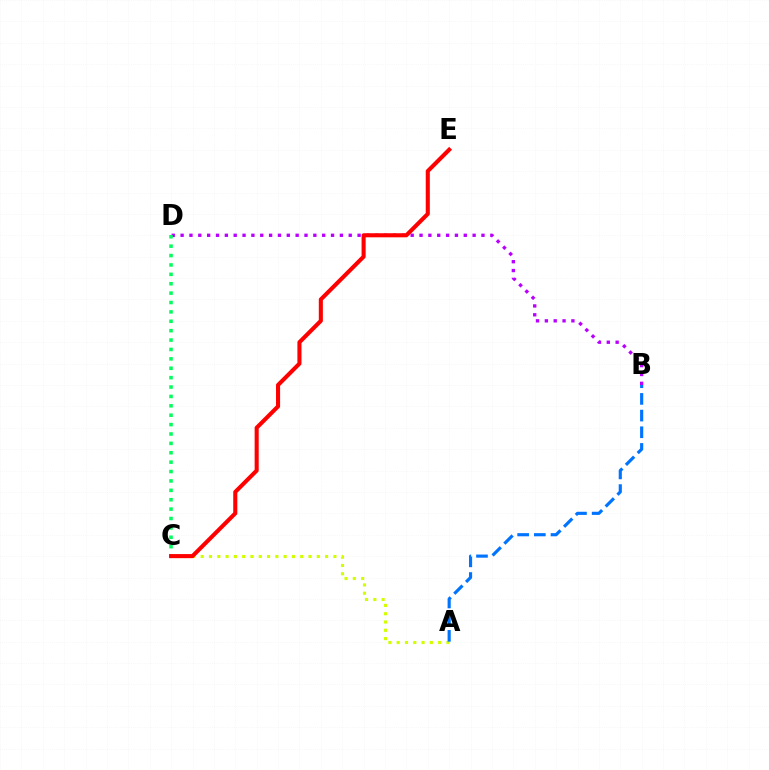{('A', 'C'): [{'color': '#d1ff00', 'line_style': 'dotted', 'thickness': 2.25}], ('B', 'D'): [{'color': '#b900ff', 'line_style': 'dotted', 'thickness': 2.4}], ('C', 'D'): [{'color': '#00ff5c', 'line_style': 'dotted', 'thickness': 2.55}], ('A', 'B'): [{'color': '#0074ff', 'line_style': 'dashed', 'thickness': 2.26}], ('C', 'E'): [{'color': '#ff0000', 'line_style': 'solid', 'thickness': 2.94}]}